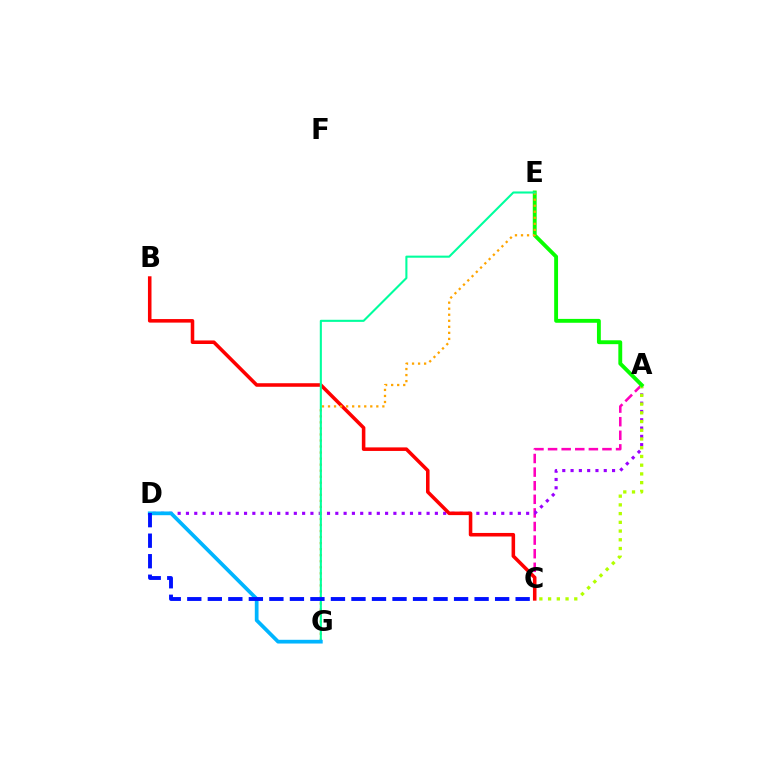{('A', 'C'): [{'color': '#ff00bd', 'line_style': 'dashed', 'thickness': 1.85}, {'color': '#b3ff00', 'line_style': 'dotted', 'thickness': 2.37}], ('A', 'D'): [{'color': '#9b00ff', 'line_style': 'dotted', 'thickness': 2.25}], ('B', 'C'): [{'color': '#ff0000', 'line_style': 'solid', 'thickness': 2.56}], ('A', 'E'): [{'color': '#08ff00', 'line_style': 'solid', 'thickness': 2.79}], ('E', 'G'): [{'color': '#ffa500', 'line_style': 'dotted', 'thickness': 1.64}, {'color': '#00ff9d', 'line_style': 'solid', 'thickness': 1.51}], ('D', 'G'): [{'color': '#00b5ff', 'line_style': 'solid', 'thickness': 2.69}], ('C', 'D'): [{'color': '#0010ff', 'line_style': 'dashed', 'thickness': 2.79}]}